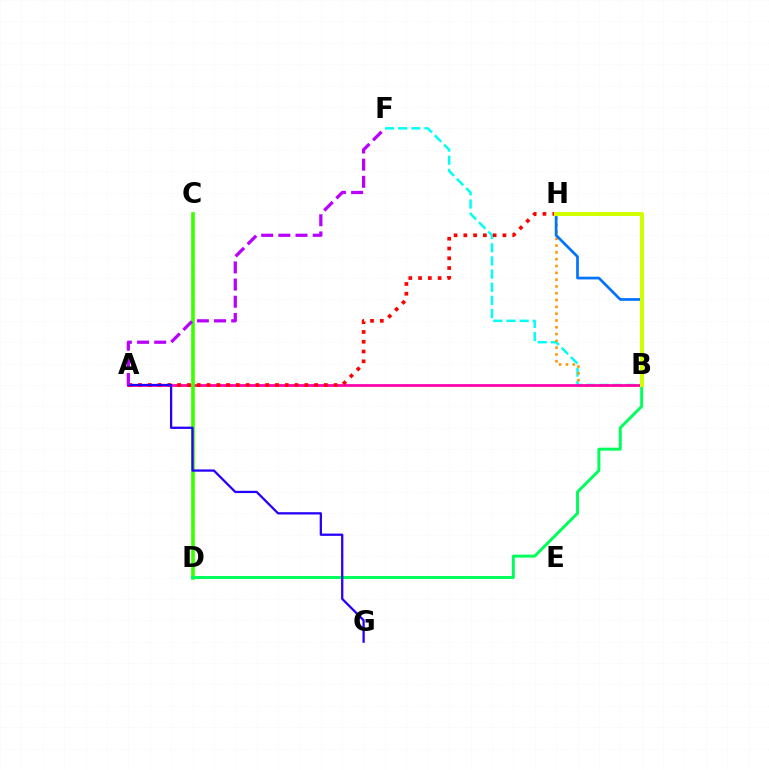{('B', 'F'): [{'color': '#00fff6', 'line_style': 'dashed', 'thickness': 1.79}], ('B', 'H'): [{'color': '#ff9400', 'line_style': 'dotted', 'thickness': 1.85}, {'color': '#0074ff', 'line_style': 'solid', 'thickness': 1.95}, {'color': '#d1ff00', 'line_style': 'solid', 'thickness': 2.9}], ('A', 'B'): [{'color': '#ff00ac', 'line_style': 'solid', 'thickness': 1.97}], ('A', 'H'): [{'color': '#ff0000', 'line_style': 'dotted', 'thickness': 2.66}], ('C', 'D'): [{'color': '#3dff00', 'line_style': 'solid', 'thickness': 2.62}], ('B', 'D'): [{'color': '#00ff5c', 'line_style': 'solid', 'thickness': 2.13}], ('A', 'G'): [{'color': '#2500ff', 'line_style': 'solid', 'thickness': 1.63}], ('A', 'F'): [{'color': '#b900ff', 'line_style': 'dashed', 'thickness': 2.33}]}